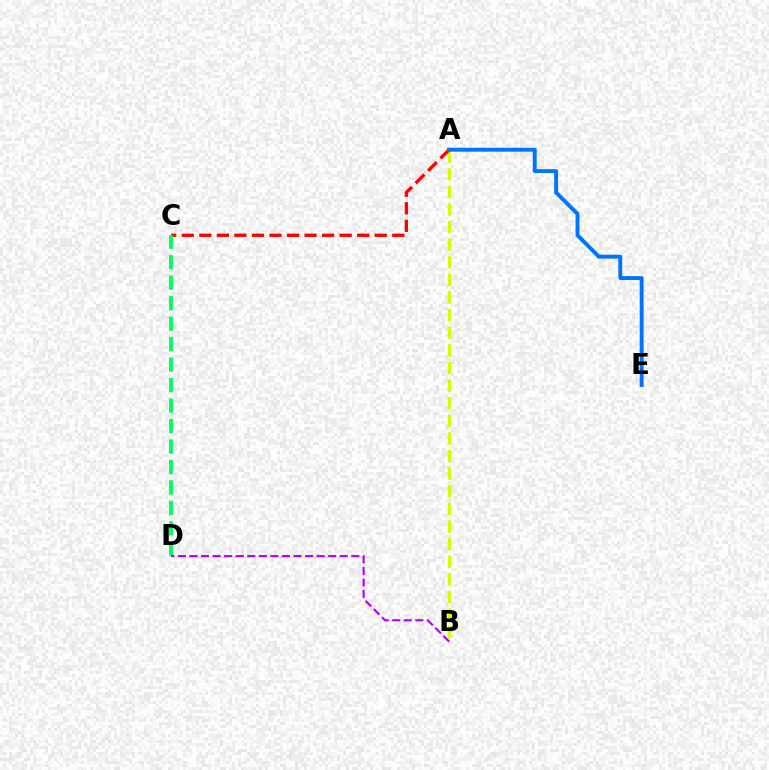{('A', 'B'): [{'color': '#d1ff00', 'line_style': 'dashed', 'thickness': 2.39}], ('A', 'C'): [{'color': '#ff0000', 'line_style': 'dashed', 'thickness': 2.38}], ('C', 'D'): [{'color': '#00ff5c', 'line_style': 'dashed', 'thickness': 2.78}], ('B', 'D'): [{'color': '#b900ff', 'line_style': 'dashed', 'thickness': 1.57}], ('A', 'E'): [{'color': '#0074ff', 'line_style': 'solid', 'thickness': 2.81}]}